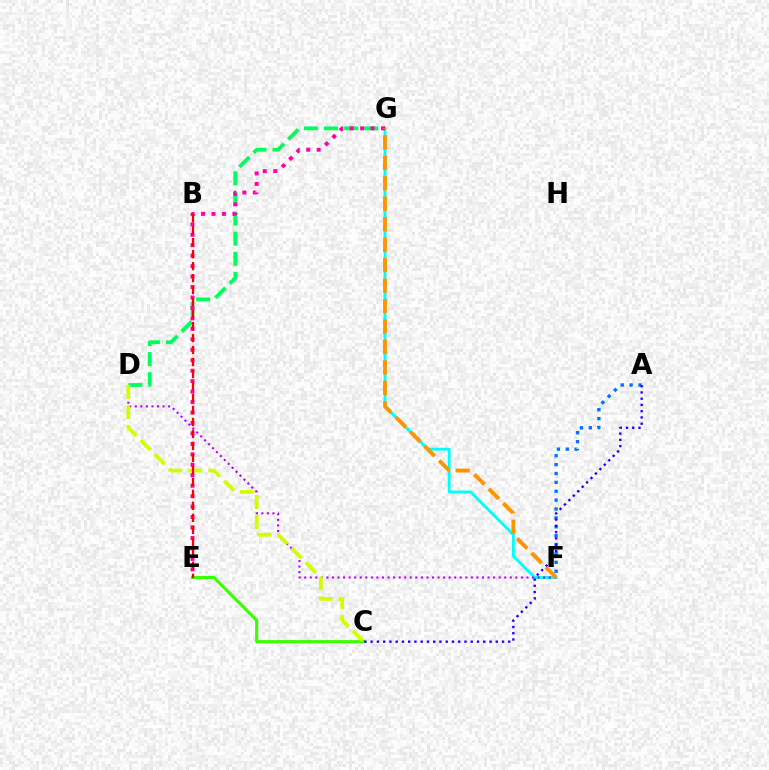{('A', 'F'): [{'color': '#0074ff', 'line_style': 'dotted', 'thickness': 2.41}], ('C', 'E'): [{'color': '#3dff00', 'line_style': 'solid', 'thickness': 2.25}], ('D', 'G'): [{'color': '#00ff5c', 'line_style': 'dashed', 'thickness': 2.73}], ('F', 'G'): [{'color': '#00fff6', 'line_style': 'solid', 'thickness': 2.04}, {'color': '#ff9400', 'line_style': 'dashed', 'thickness': 2.78}], ('E', 'G'): [{'color': '#ff00ac', 'line_style': 'dotted', 'thickness': 2.84}], ('D', 'F'): [{'color': '#b900ff', 'line_style': 'dotted', 'thickness': 1.51}], ('C', 'D'): [{'color': '#d1ff00', 'line_style': 'dashed', 'thickness': 2.73}], ('A', 'C'): [{'color': '#2500ff', 'line_style': 'dotted', 'thickness': 1.7}], ('B', 'E'): [{'color': '#ff0000', 'line_style': 'dashed', 'thickness': 1.63}]}